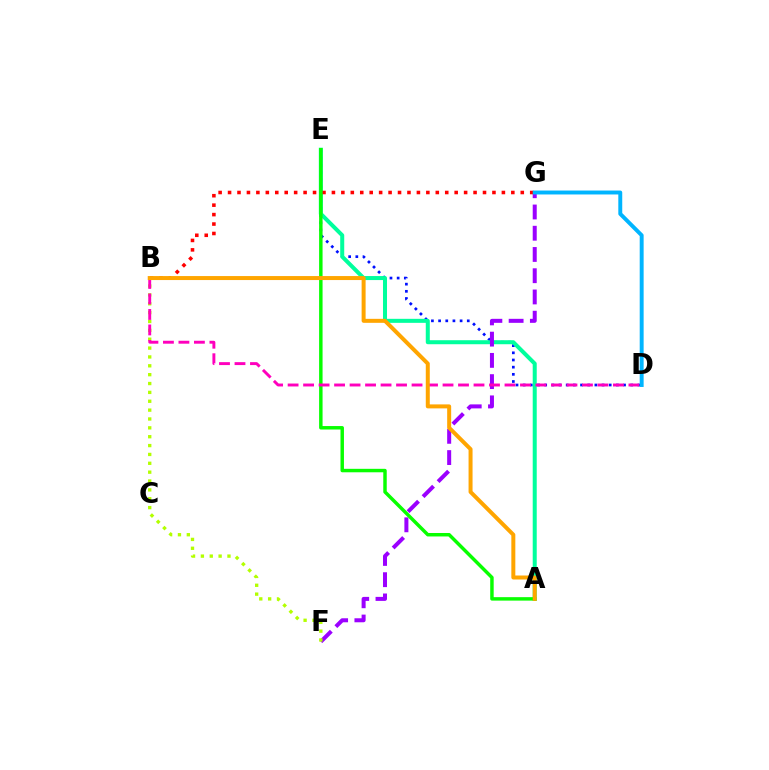{('D', 'E'): [{'color': '#0010ff', 'line_style': 'dotted', 'thickness': 1.95}], ('A', 'E'): [{'color': '#00ff9d', 'line_style': 'solid', 'thickness': 2.89}, {'color': '#08ff00', 'line_style': 'solid', 'thickness': 2.49}], ('F', 'G'): [{'color': '#9b00ff', 'line_style': 'dashed', 'thickness': 2.89}], ('B', 'F'): [{'color': '#b3ff00', 'line_style': 'dotted', 'thickness': 2.41}], ('B', 'G'): [{'color': '#ff0000', 'line_style': 'dotted', 'thickness': 2.57}], ('B', 'D'): [{'color': '#ff00bd', 'line_style': 'dashed', 'thickness': 2.1}], ('A', 'B'): [{'color': '#ffa500', 'line_style': 'solid', 'thickness': 2.87}], ('D', 'G'): [{'color': '#00b5ff', 'line_style': 'solid', 'thickness': 2.83}]}